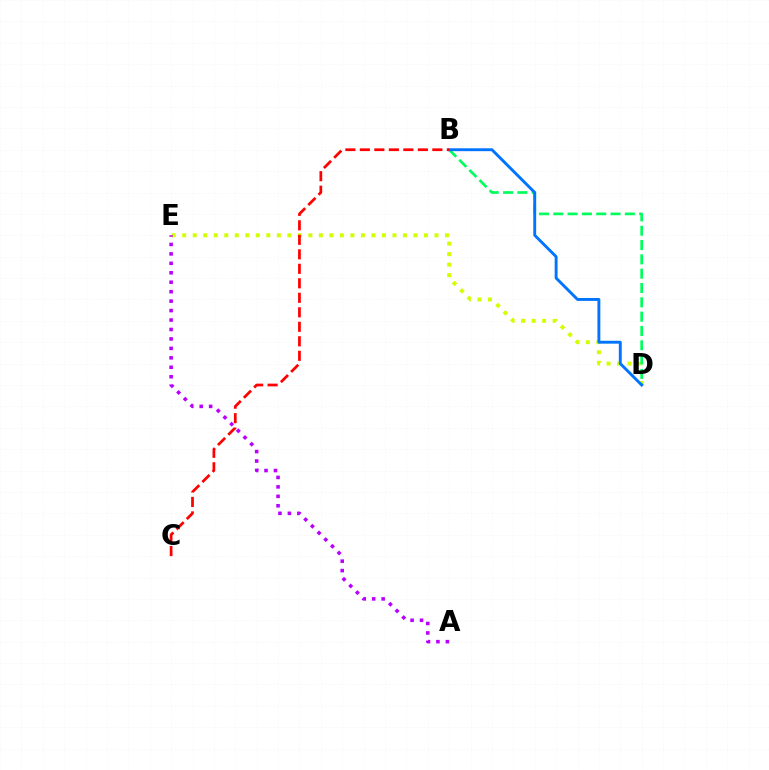{('D', 'E'): [{'color': '#d1ff00', 'line_style': 'dotted', 'thickness': 2.86}], ('B', 'D'): [{'color': '#00ff5c', 'line_style': 'dashed', 'thickness': 1.95}, {'color': '#0074ff', 'line_style': 'solid', 'thickness': 2.08}], ('A', 'E'): [{'color': '#b900ff', 'line_style': 'dotted', 'thickness': 2.57}], ('B', 'C'): [{'color': '#ff0000', 'line_style': 'dashed', 'thickness': 1.97}]}